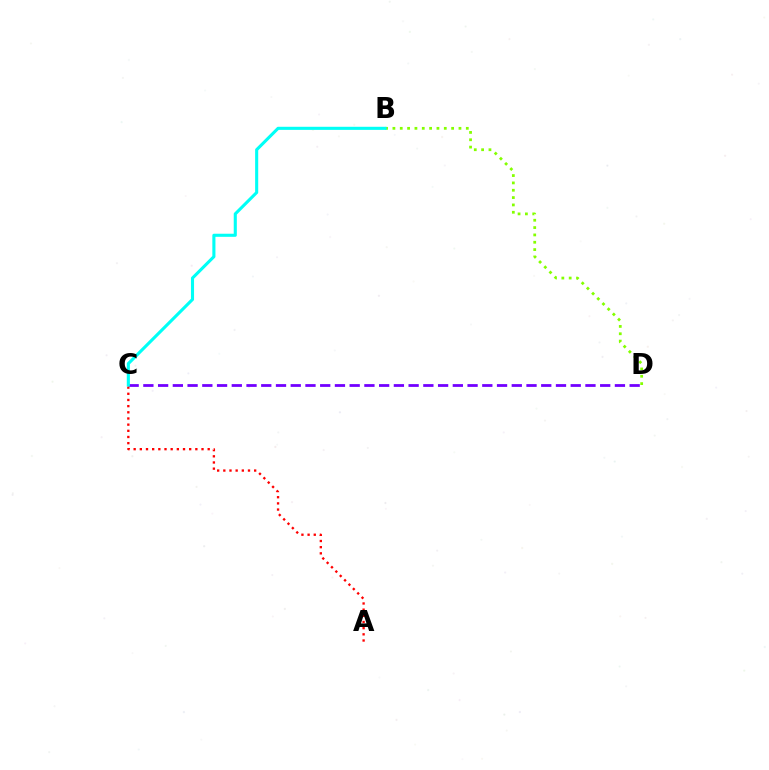{('C', 'D'): [{'color': '#7200ff', 'line_style': 'dashed', 'thickness': 2.0}], ('B', 'D'): [{'color': '#84ff00', 'line_style': 'dotted', 'thickness': 1.99}], ('A', 'C'): [{'color': '#ff0000', 'line_style': 'dotted', 'thickness': 1.68}], ('B', 'C'): [{'color': '#00fff6', 'line_style': 'solid', 'thickness': 2.23}]}